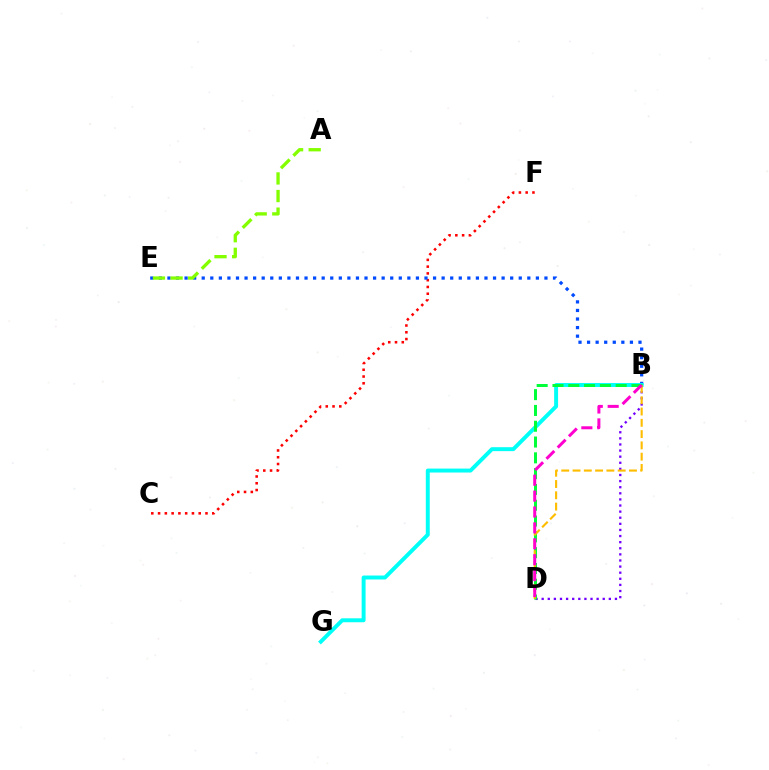{('B', 'D'): [{'color': '#7200ff', 'line_style': 'dotted', 'thickness': 1.66}, {'color': '#00ff39', 'line_style': 'dashed', 'thickness': 2.15}, {'color': '#ffbd00', 'line_style': 'dashed', 'thickness': 1.53}, {'color': '#ff00cf', 'line_style': 'dashed', 'thickness': 2.16}], ('C', 'F'): [{'color': '#ff0000', 'line_style': 'dotted', 'thickness': 1.84}], ('B', 'E'): [{'color': '#004bff', 'line_style': 'dotted', 'thickness': 2.33}], ('B', 'G'): [{'color': '#00fff6', 'line_style': 'solid', 'thickness': 2.84}], ('A', 'E'): [{'color': '#84ff00', 'line_style': 'dashed', 'thickness': 2.39}]}